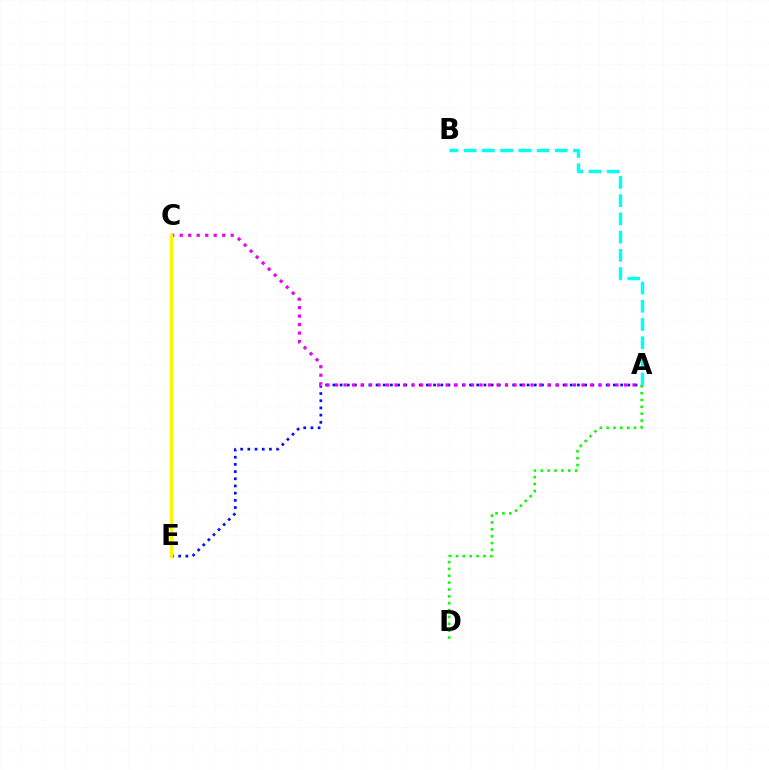{('A', 'E'): [{'color': '#0010ff', 'line_style': 'dotted', 'thickness': 1.95}], ('A', 'D'): [{'color': '#08ff00', 'line_style': 'dotted', 'thickness': 1.86}], ('A', 'C'): [{'color': '#ee00ff', 'line_style': 'dotted', 'thickness': 2.31}], ('C', 'E'): [{'color': '#ff0000', 'line_style': 'dashed', 'thickness': 1.93}, {'color': '#fcf500', 'line_style': 'solid', 'thickness': 2.38}], ('A', 'B'): [{'color': '#00fff6', 'line_style': 'dashed', 'thickness': 2.48}]}